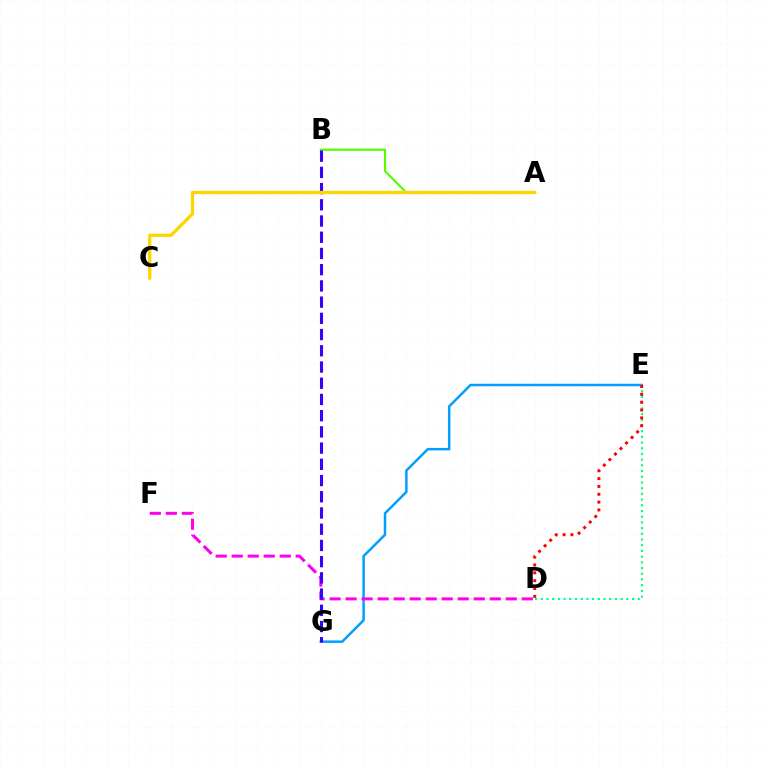{('A', 'B'): [{'color': '#4fff00', 'line_style': 'solid', 'thickness': 1.53}], ('E', 'G'): [{'color': '#009eff', 'line_style': 'solid', 'thickness': 1.79}], ('D', 'F'): [{'color': '#ff00ed', 'line_style': 'dashed', 'thickness': 2.18}], ('B', 'G'): [{'color': '#3700ff', 'line_style': 'dashed', 'thickness': 2.2}], ('D', 'E'): [{'color': '#00ff86', 'line_style': 'dotted', 'thickness': 1.55}, {'color': '#ff0000', 'line_style': 'dotted', 'thickness': 2.13}], ('A', 'C'): [{'color': '#ffd500', 'line_style': 'solid', 'thickness': 2.37}]}